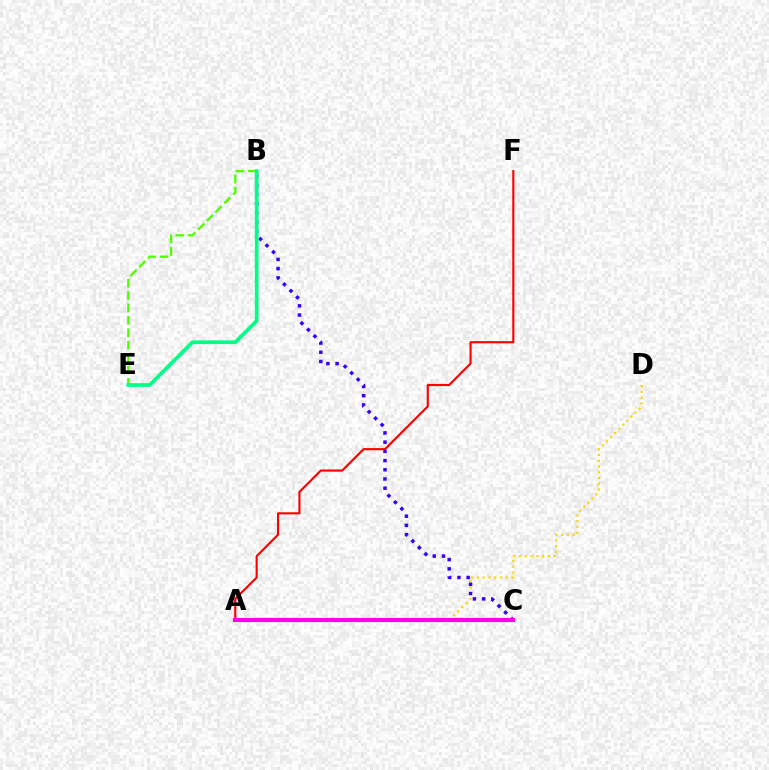{('A', 'C'): [{'color': '#009eff', 'line_style': 'dotted', 'thickness': 1.67}, {'color': '#ff00ed', 'line_style': 'solid', 'thickness': 2.99}], ('A', 'F'): [{'color': '#ff0000', 'line_style': 'solid', 'thickness': 1.54}], ('B', 'E'): [{'color': '#4fff00', 'line_style': 'dashed', 'thickness': 1.68}, {'color': '#00ff86', 'line_style': 'solid', 'thickness': 2.67}], ('A', 'D'): [{'color': '#ffd500', 'line_style': 'dotted', 'thickness': 1.57}], ('B', 'C'): [{'color': '#3700ff', 'line_style': 'dotted', 'thickness': 2.5}]}